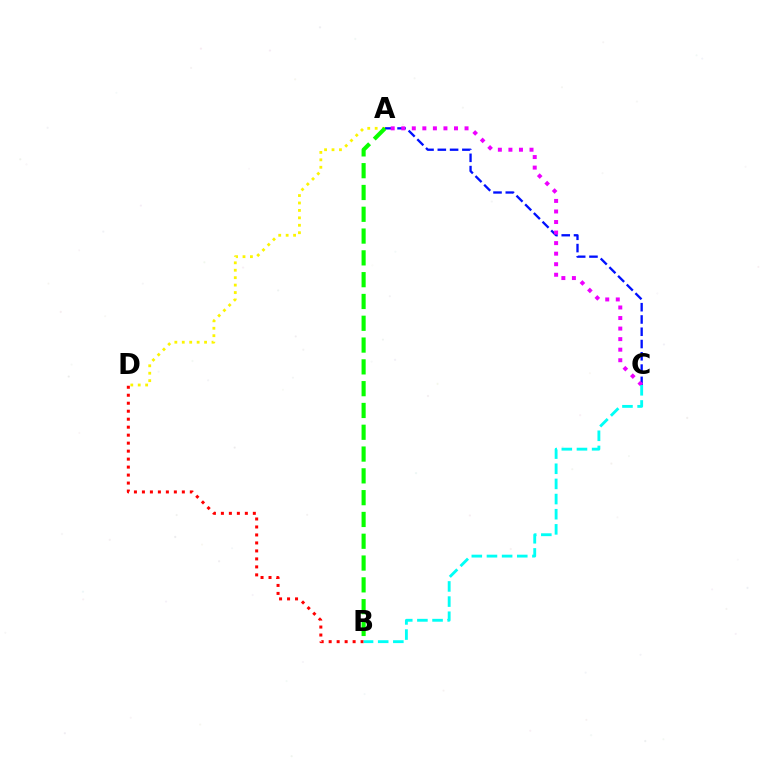{('A', 'D'): [{'color': '#fcf500', 'line_style': 'dotted', 'thickness': 2.02}], ('A', 'C'): [{'color': '#0010ff', 'line_style': 'dashed', 'thickness': 1.67}, {'color': '#ee00ff', 'line_style': 'dotted', 'thickness': 2.87}], ('A', 'B'): [{'color': '#08ff00', 'line_style': 'dashed', 'thickness': 2.96}], ('B', 'D'): [{'color': '#ff0000', 'line_style': 'dotted', 'thickness': 2.17}], ('B', 'C'): [{'color': '#00fff6', 'line_style': 'dashed', 'thickness': 2.06}]}